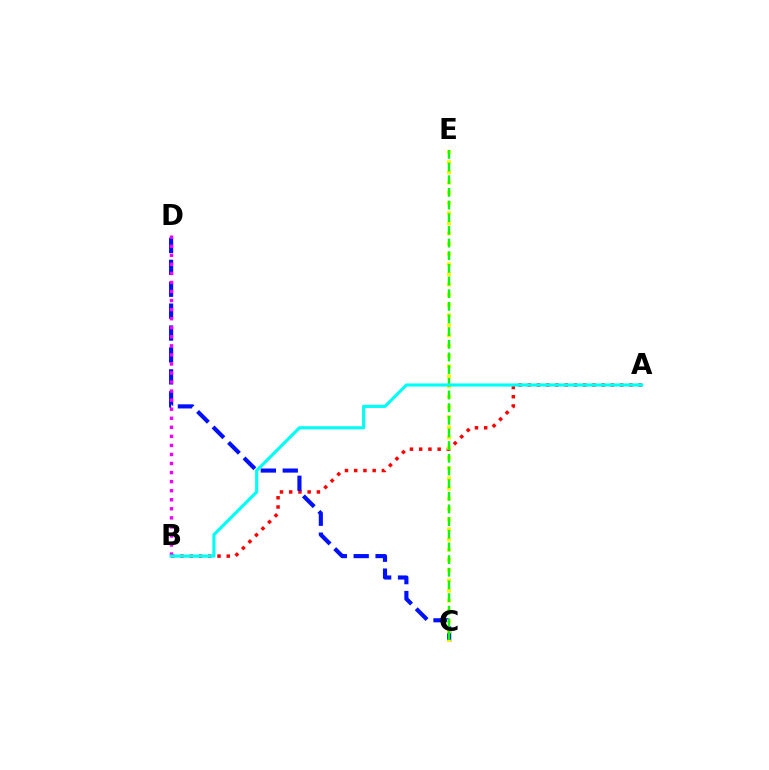{('A', 'B'): [{'color': '#ff0000', 'line_style': 'dotted', 'thickness': 2.51}, {'color': '#00fff6', 'line_style': 'solid', 'thickness': 2.26}], ('C', 'D'): [{'color': '#0010ff', 'line_style': 'dashed', 'thickness': 2.98}], ('C', 'E'): [{'color': '#fcf500', 'line_style': 'dotted', 'thickness': 2.77}, {'color': '#08ff00', 'line_style': 'dashed', 'thickness': 1.72}], ('B', 'D'): [{'color': '#ee00ff', 'line_style': 'dotted', 'thickness': 2.46}]}